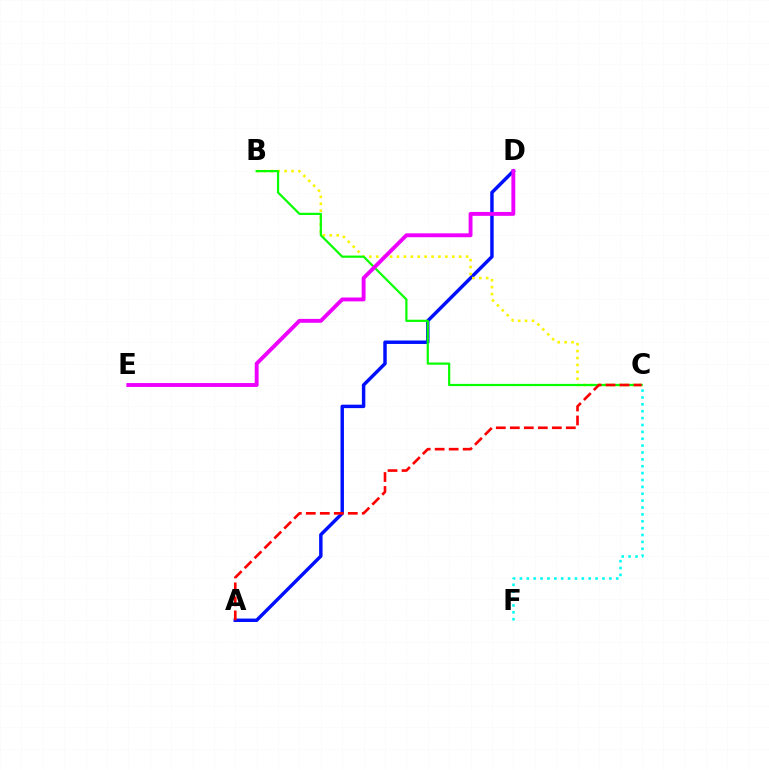{('A', 'D'): [{'color': '#0010ff', 'line_style': 'solid', 'thickness': 2.48}], ('B', 'C'): [{'color': '#fcf500', 'line_style': 'dotted', 'thickness': 1.88}, {'color': '#08ff00', 'line_style': 'solid', 'thickness': 1.59}], ('D', 'E'): [{'color': '#ee00ff', 'line_style': 'solid', 'thickness': 2.8}], ('A', 'C'): [{'color': '#ff0000', 'line_style': 'dashed', 'thickness': 1.9}], ('C', 'F'): [{'color': '#00fff6', 'line_style': 'dotted', 'thickness': 1.87}]}